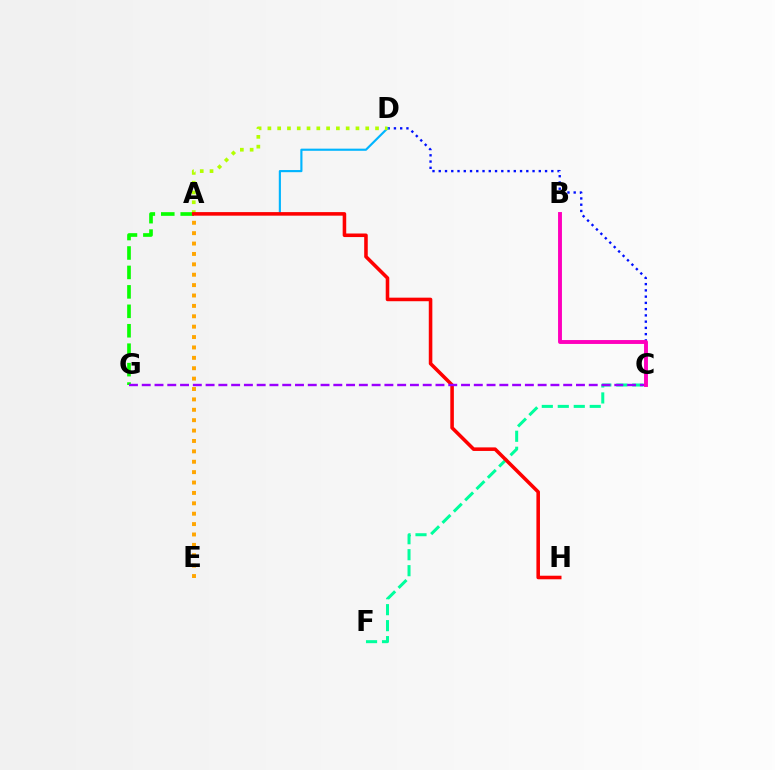{('A', 'E'): [{'color': '#ffa500', 'line_style': 'dotted', 'thickness': 2.82}], ('C', 'D'): [{'color': '#0010ff', 'line_style': 'dotted', 'thickness': 1.7}], ('A', 'D'): [{'color': '#00b5ff', 'line_style': 'solid', 'thickness': 1.54}, {'color': '#b3ff00', 'line_style': 'dotted', 'thickness': 2.66}], ('C', 'F'): [{'color': '#00ff9d', 'line_style': 'dashed', 'thickness': 2.17}], ('A', 'G'): [{'color': '#08ff00', 'line_style': 'dashed', 'thickness': 2.64}], ('A', 'H'): [{'color': '#ff0000', 'line_style': 'solid', 'thickness': 2.56}], ('C', 'G'): [{'color': '#9b00ff', 'line_style': 'dashed', 'thickness': 1.73}], ('B', 'C'): [{'color': '#ff00bd', 'line_style': 'solid', 'thickness': 2.81}]}